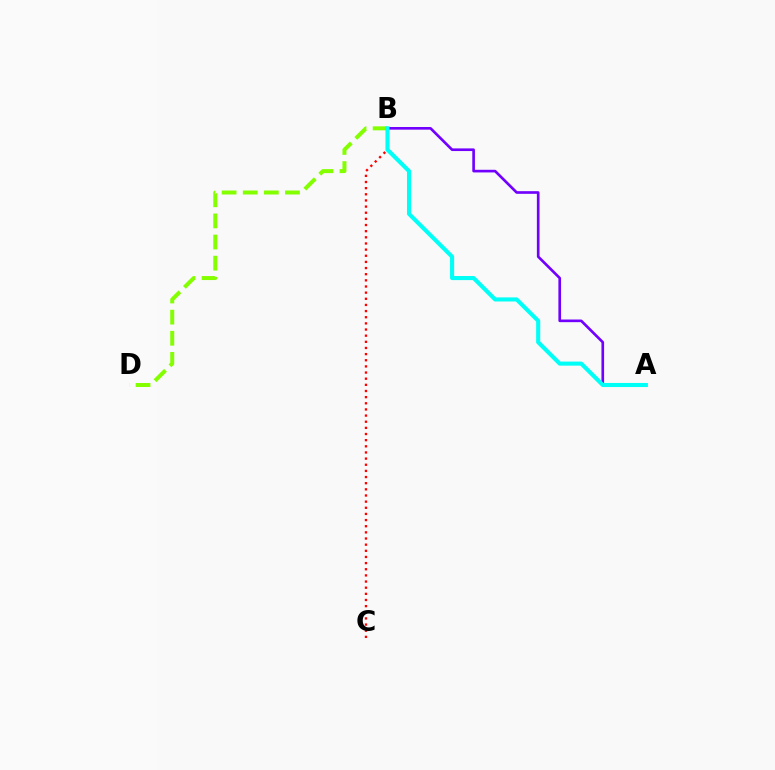{('B', 'D'): [{'color': '#84ff00', 'line_style': 'dashed', 'thickness': 2.87}], ('B', 'C'): [{'color': '#ff0000', 'line_style': 'dotted', 'thickness': 1.67}], ('A', 'B'): [{'color': '#7200ff', 'line_style': 'solid', 'thickness': 1.91}, {'color': '#00fff6', 'line_style': 'solid', 'thickness': 2.94}]}